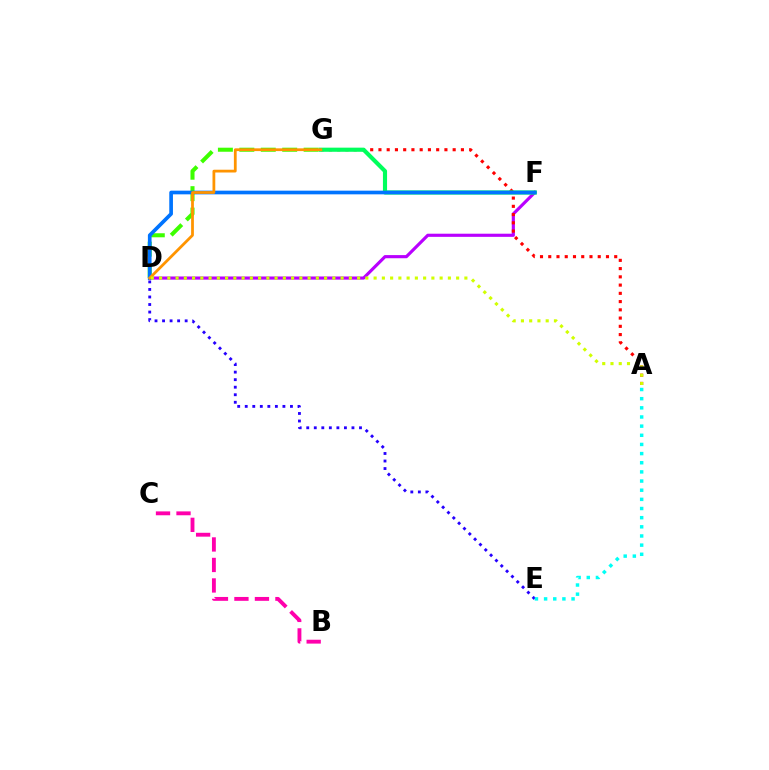{('D', 'F'): [{'color': '#b900ff', 'line_style': 'solid', 'thickness': 2.26}, {'color': '#0074ff', 'line_style': 'solid', 'thickness': 2.65}], ('A', 'G'): [{'color': '#ff0000', 'line_style': 'dotted', 'thickness': 2.24}], ('B', 'C'): [{'color': '#ff00ac', 'line_style': 'dashed', 'thickness': 2.78}], ('D', 'G'): [{'color': '#3dff00', 'line_style': 'dashed', 'thickness': 2.91}, {'color': '#ff9400', 'line_style': 'solid', 'thickness': 2.0}], ('F', 'G'): [{'color': '#00ff5c', 'line_style': 'solid', 'thickness': 2.98}], ('D', 'E'): [{'color': '#2500ff', 'line_style': 'dotted', 'thickness': 2.05}], ('A', 'E'): [{'color': '#00fff6', 'line_style': 'dotted', 'thickness': 2.49}], ('A', 'D'): [{'color': '#d1ff00', 'line_style': 'dotted', 'thickness': 2.24}]}